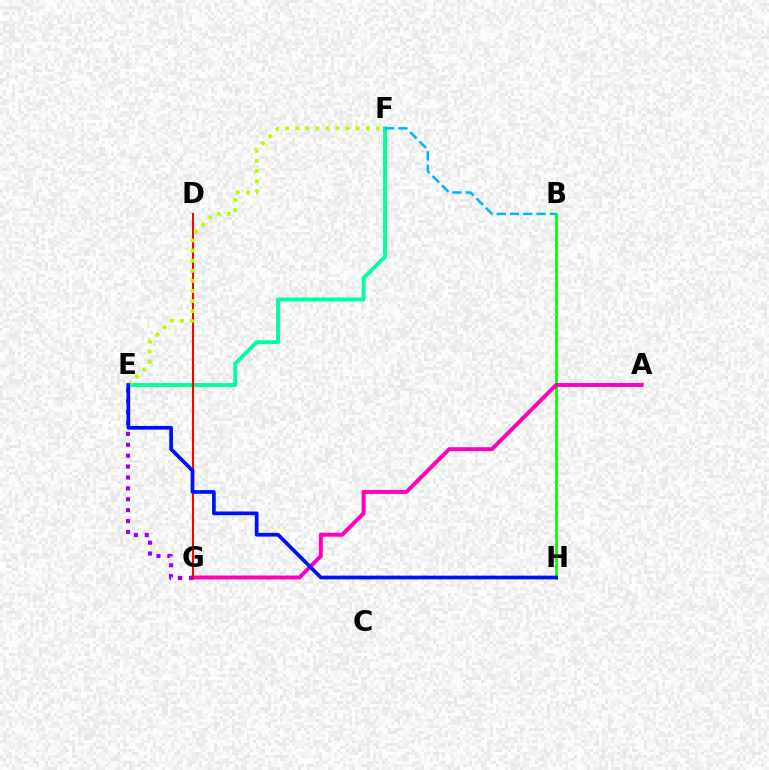{('B', 'H'): [{'color': '#ffa500', 'line_style': 'dotted', 'thickness': 2.12}, {'color': '#08ff00', 'line_style': 'solid', 'thickness': 2.0}], ('E', 'F'): [{'color': '#00ff9d', 'line_style': 'solid', 'thickness': 2.79}, {'color': '#b3ff00', 'line_style': 'dotted', 'thickness': 2.74}], ('A', 'G'): [{'color': '#ff00bd', 'line_style': 'solid', 'thickness': 2.84}], ('E', 'G'): [{'color': '#9b00ff', 'line_style': 'dotted', 'thickness': 2.96}], ('D', 'G'): [{'color': '#ff0000', 'line_style': 'solid', 'thickness': 1.52}], ('E', 'H'): [{'color': '#0010ff', 'line_style': 'solid', 'thickness': 2.67}], ('B', 'F'): [{'color': '#00b5ff', 'line_style': 'dashed', 'thickness': 1.81}]}